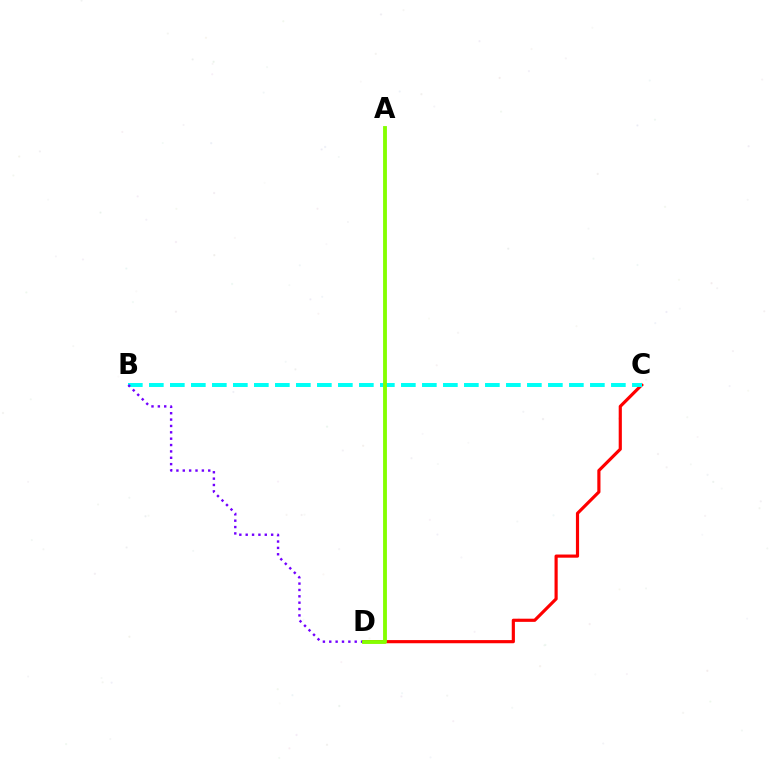{('C', 'D'): [{'color': '#ff0000', 'line_style': 'solid', 'thickness': 2.28}], ('B', 'C'): [{'color': '#00fff6', 'line_style': 'dashed', 'thickness': 2.85}], ('B', 'D'): [{'color': '#7200ff', 'line_style': 'dotted', 'thickness': 1.73}], ('A', 'D'): [{'color': '#84ff00', 'line_style': 'solid', 'thickness': 2.77}]}